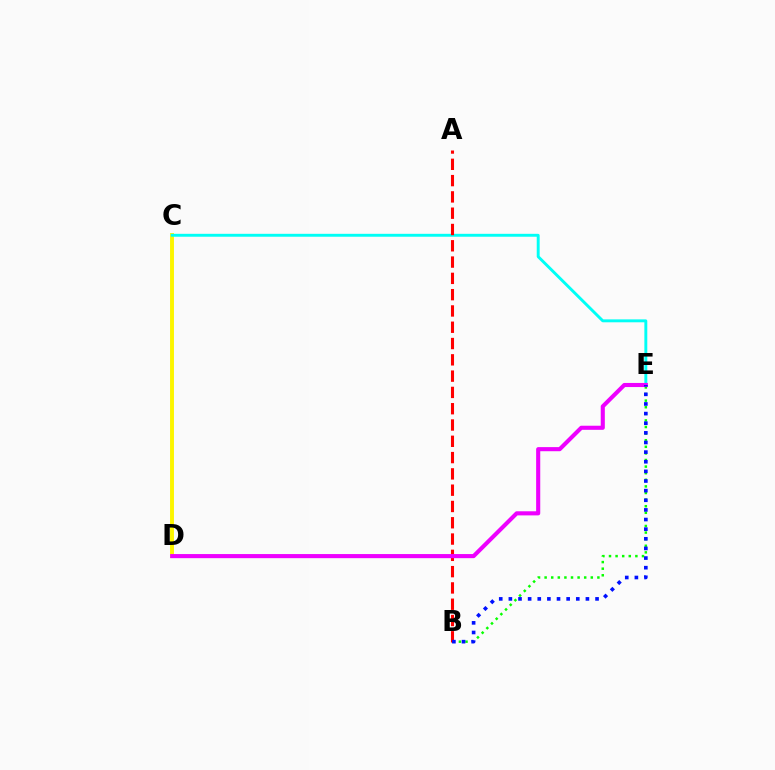{('B', 'E'): [{'color': '#08ff00', 'line_style': 'dotted', 'thickness': 1.79}, {'color': '#0010ff', 'line_style': 'dotted', 'thickness': 2.62}], ('C', 'D'): [{'color': '#fcf500', 'line_style': 'solid', 'thickness': 2.82}], ('C', 'E'): [{'color': '#00fff6', 'line_style': 'solid', 'thickness': 2.1}], ('A', 'B'): [{'color': '#ff0000', 'line_style': 'dashed', 'thickness': 2.21}], ('D', 'E'): [{'color': '#ee00ff', 'line_style': 'solid', 'thickness': 2.96}]}